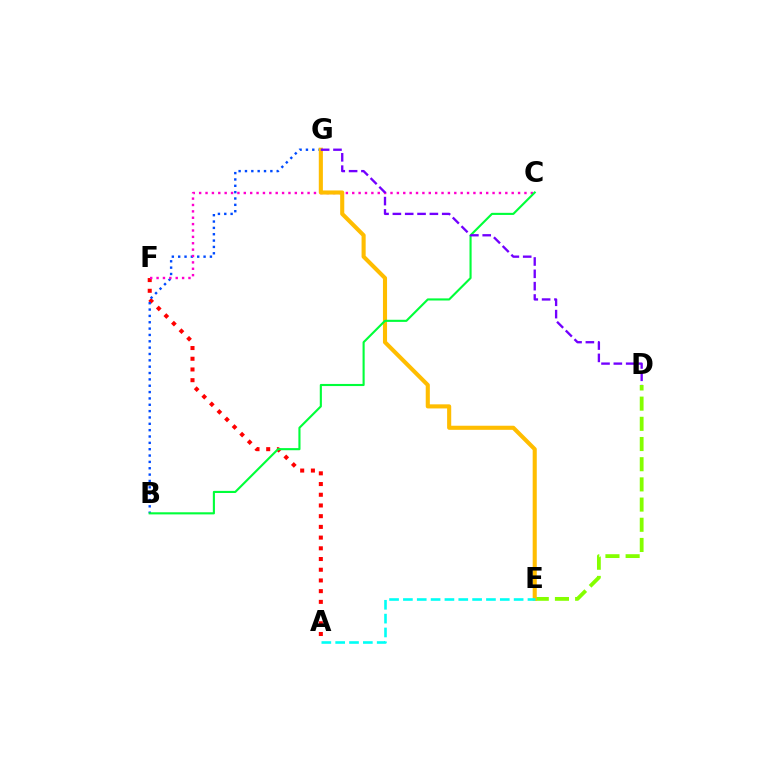{('D', 'E'): [{'color': '#84ff00', 'line_style': 'dashed', 'thickness': 2.74}], ('A', 'F'): [{'color': '#ff0000', 'line_style': 'dotted', 'thickness': 2.91}], ('B', 'G'): [{'color': '#004bff', 'line_style': 'dotted', 'thickness': 1.72}], ('C', 'F'): [{'color': '#ff00cf', 'line_style': 'dotted', 'thickness': 1.73}], ('E', 'G'): [{'color': '#ffbd00', 'line_style': 'solid', 'thickness': 2.95}], ('B', 'C'): [{'color': '#00ff39', 'line_style': 'solid', 'thickness': 1.52}], ('A', 'E'): [{'color': '#00fff6', 'line_style': 'dashed', 'thickness': 1.88}], ('D', 'G'): [{'color': '#7200ff', 'line_style': 'dashed', 'thickness': 1.68}]}